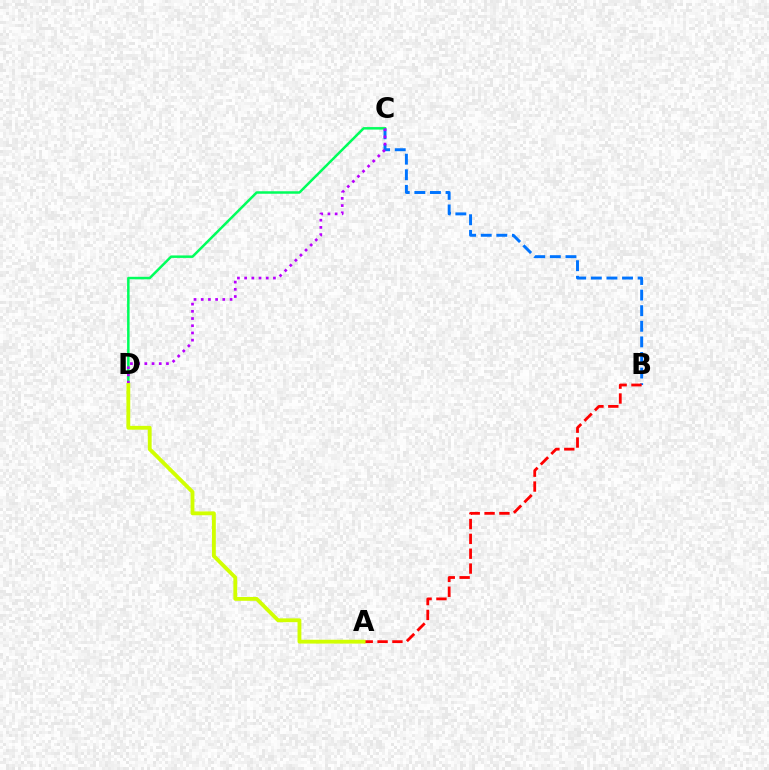{('B', 'C'): [{'color': '#0074ff', 'line_style': 'dashed', 'thickness': 2.12}], ('C', 'D'): [{'color': '#00ff5c', 'line_style': 'solid', 'thickness': 1.8}, {'color': '#b900ff', 'line_style': 'dotted', 'thickness': 1.96}], ('A', 'B'): [{'color': '#ff0000', 'line_style': 'dashed', 'thickness': 2.02}], ('A', 'D'): [{'color': '#d1ff00', 'line_style': 'solid', 'thickness': 2.76}]}